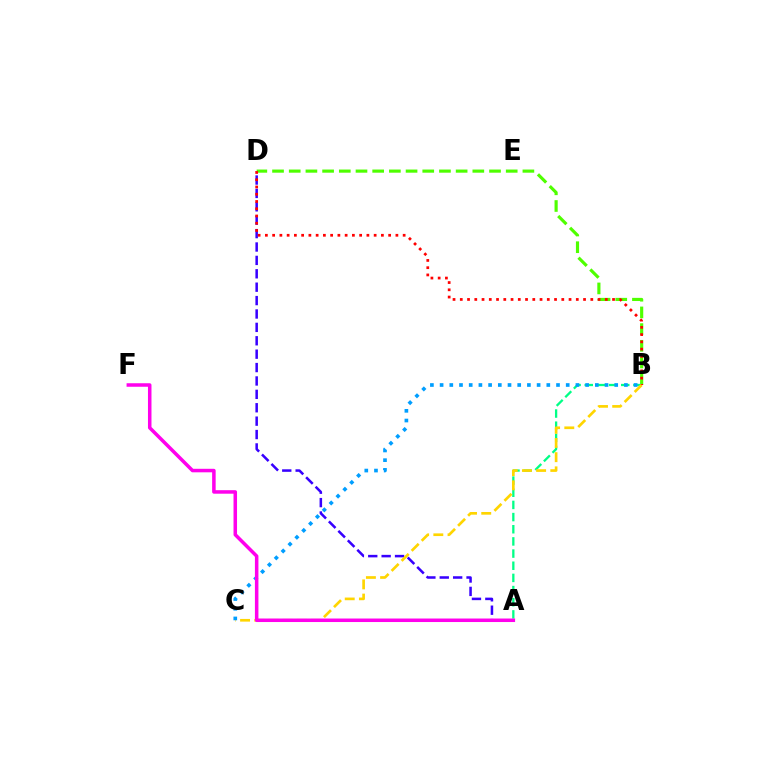{('B', 'D'): [{'color': '#4fff00', 'line_style': 'dashed', 'thickness': 2.27}, {'color': '#ff0000', 'line_style': 'dotted', 'thickness': 1.97}], ('A', 'D'): [{'color': '#3700ff', 'line_style': 'dashed', 'thickness': 1.82}], ('A', 'B'): [{'color': '#00ff86', 'line_style': 'dashed', 'thickness': 1.65}], ('B', 'C'): [{'color': '#ffd500', 'line_style': 'dashed', 'thickness': 1.93}, {'color': '#009eff', 'line_style': 'dotted', 'thickness': 2.64}], ('A', 'F'): [{'color': '#ff00ed', 'line_style': 'solid', 'thickness': 2.53}]}